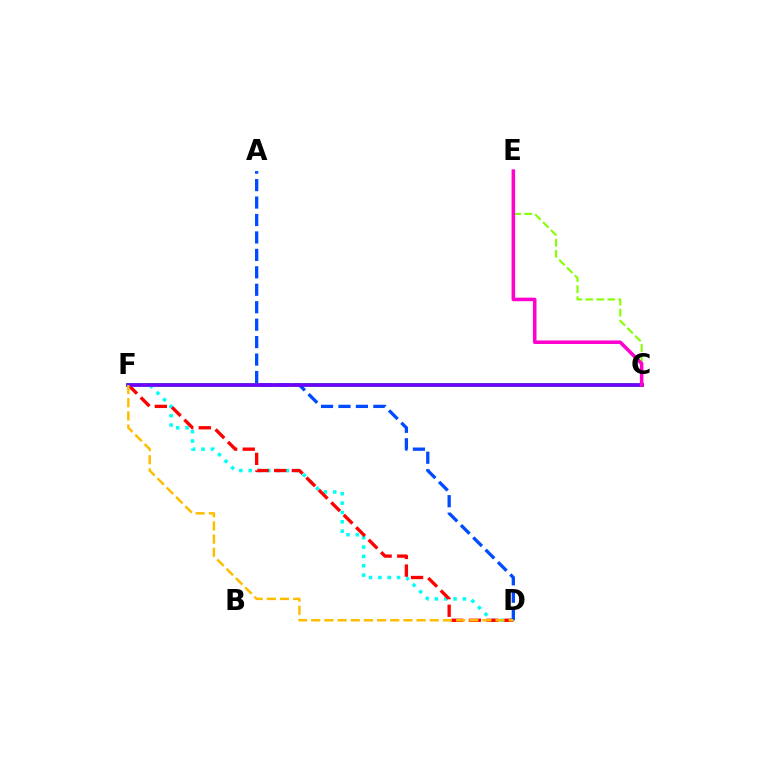{('C', 'F'): [{'color': '#00ff39', 'line_style': 'solid', 'thickness': 2.73}, {'color': '#7200ff', 'line_style': 'solid', 'thickness': 2.64}], ('C', 'E'): [{'color': '#84ff00', 'line_style': 'dashed', 'thickness': 1.5}, {'color': '#ff00cf', 'line_style': 'solid', 'thickness': 2.55}], ('D', 'F'): [{'color': '#00fff6', 'line_style': 'dotted', 'thickness': 2.54}, {'color': '#ff0000', 'line_style': 'dashed', 'thickness': 2.39}, {'color': '#ffbd00', 'line_style': 'dashed', 'thickness': 1.79}], ('A', 'D'): [{'color': '#004bff', 'line_style': 'dashed', 'thickness': 2.37}]}